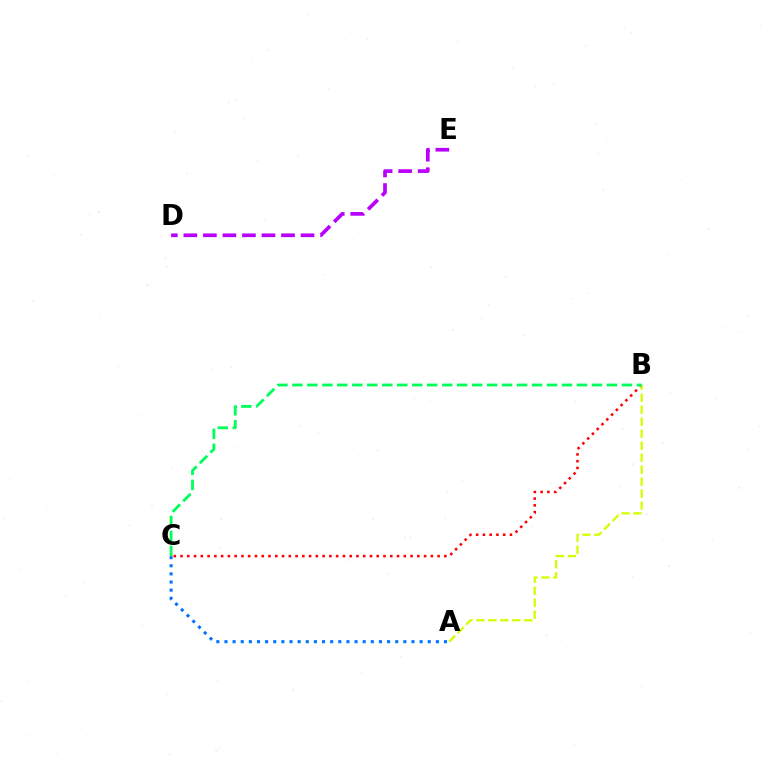{('B', 'C'): [{'color': '#ff0000', 'line_style': 'dotted', 'thickness': 1.84}, {'color': '#00ff5c', 'line_style': 'dashed', 'thickness': 2.03}], ('A', 'B'): [{'color': '#d1ff00', 'line_style': 'dashed', 'thickness': 1.63}], ('A', 'C'): [{'color': '#0074ff', 'line_style': 'dotted', 'thickness': 2.21}], ('D', 'E'): [{'color': '#b900ff', 'line_style': 'dashed', 'thickness': 2.65}]}